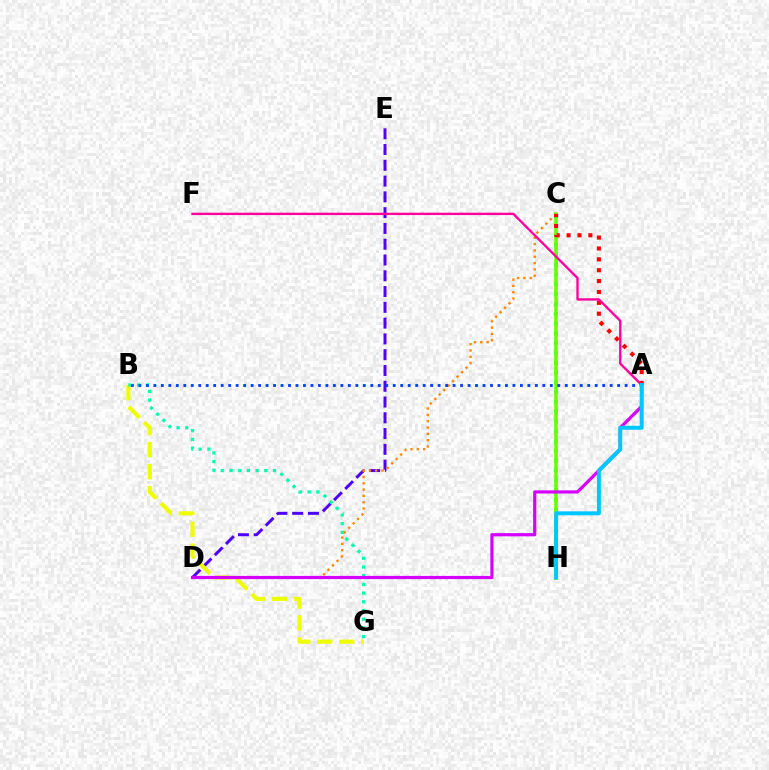{('C', 'H'): [{'color': '#00ff27', 'line_style': 'dotted', 'thickness': 2.66}, {'color': '#66ff00', 'line_style': 'solid', 'thickness': 2.55}], ('D', 'E'): [{'color': '#4f00ff', 'line_style': 'dashed', 'thickness': 2.14}], ('B', 'G'): [{'color': '#eeff00', 'line_style': 'dashed', 'thickness': 2.98}, {'color': '#00ffaf', 'line_style': 'dotted', 'thickness': 2.36}], ('C', 'D'): [{'color': '#ff8800', 'line_style': 'dotted', 'thickness': 1.72}], ('A', 'D'): [{'color': '#d600ff', 'line_style': 'solid', 'thickness': 2.3}], ('A', 'C'): [{'color': '#ff0000', 'line_style': 'dotted', 'thickness': 2.95}], ('A', 'B'): [{'color': '#003fff', 'line_style': 'dotted', 'thickness': 2.03}], ('A', 'F'): [{'color': '#ff00a0', 'line_style': 'solid', 'thickness': 1.7}], ('A', 'H'): [{'color': '#00c7ff', 'line_style': 'solid', 'thickness': 2.86}]}